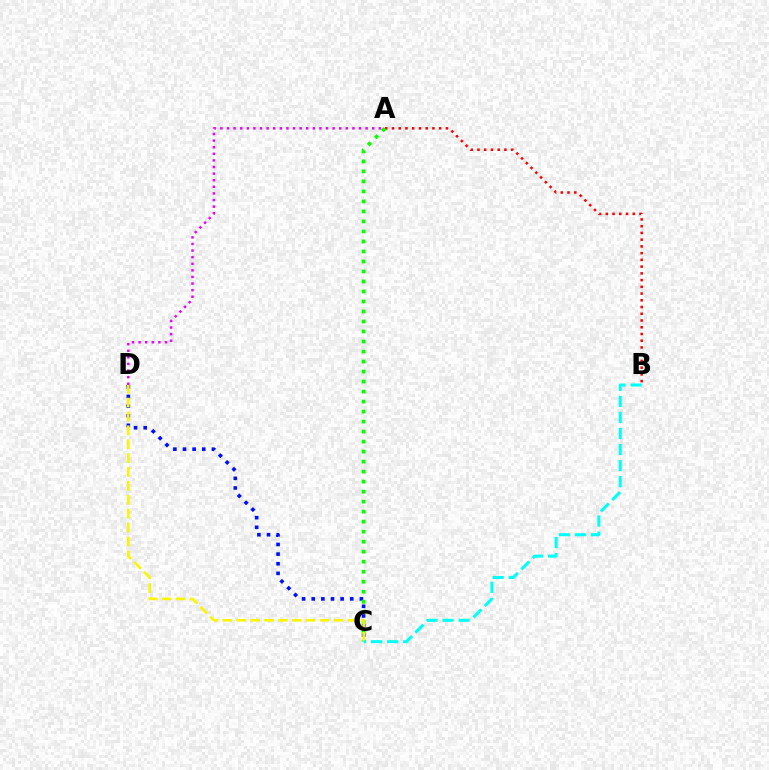{('C', 'D'): [{'color': '#0010ff', 'line_style': 'dotted', 'thickness': 2.62}, {'color': '#fcf500', 'line_style': 'dashed', 'thickness': 1.89}], ('A', 'B'): [{'color': '#ff0000', 'line_style': 'dotted', 'thickness': 1.83}], ('A', 'C'): [{'color': '#08ff00', 'line_style': 'dotted', 'thickness': 2.72}], ('A', 'D'): [{'color': '#ee00ff', 'line_style': 'dotted', 'thickness': 1.79}], ('B', 'C'): [{'color': '#00fff6', 'line_style': 'dashed', 'thickness': 2.18}]}